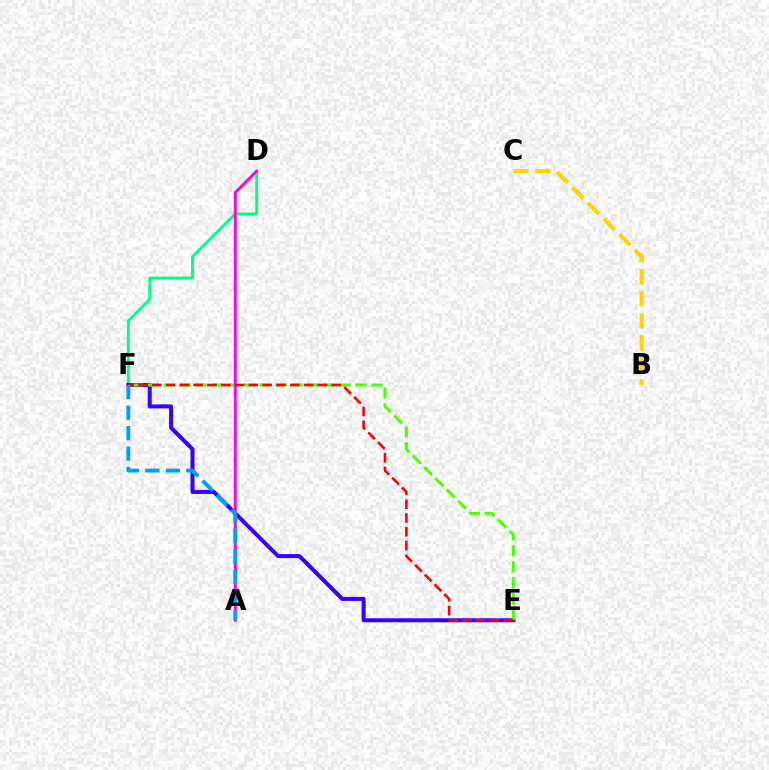{('D', 'F'): [{'color': '#00ff86', 'line_style': 'solid', 'thickness': 2.05}], ('E', 'F'): [{'color': '#3700ff', 'line_style': 'solid', 'thickness': 2.89}, {'color': '#4fff00', 'line_style': 'dashed', 'thickness': 2.17}, {'color': '#ff0000', 'line_style': 'dashed', 'thickness': 1.87}], ('A', 'D'): [{'color': '#ff00ed', 'line_style': 'solid', 'thickness': 2.1}], ('B', 'C'): [{'color': '#ffd500', 'line_style': 'dashed', 'thickness': 2.99}], ('A', 'F'): [{'color': '#009eff', 'line_style': 'dashed', 'thickness': 2.78}]}